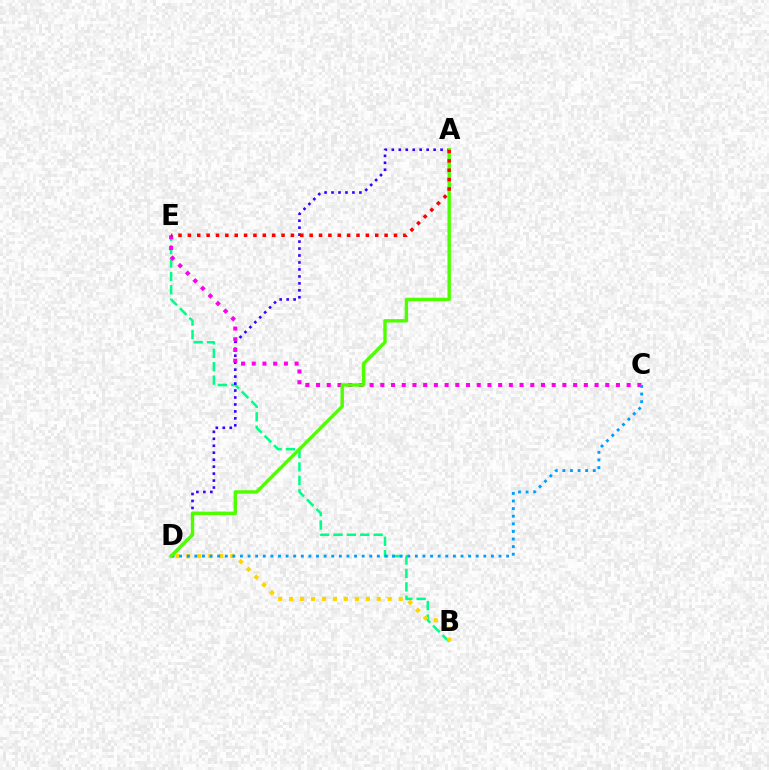{('B', 'E'): [{'color': '#00ff86', 'line_style': 'dashed', 'thickness': 1.82}], ('A', 'D'): [{'color': '#3700ff', 'line_style': 'dotted', 'thickness': 1.89}, {'color': '#4fff00', 'line_style': 'solid', 'thickness': 2.44}], ('C', 'E'): [{'color': '#ff00ed', 'line_style': 'dotted', 'thickness': 2.91}], ('B', 'D'): [{'color': '#ffd500', 'line_style': 'dotted', 'thickness': 2.98}], ('C', 'D'): [{'color': '#009eff', 'line_style': 'dotted', 'thickness': 2.07}], ('A', 'E'): [{'color': '#ff0000', 'line_style': 'dotted', 'thickness': 2.55}]}